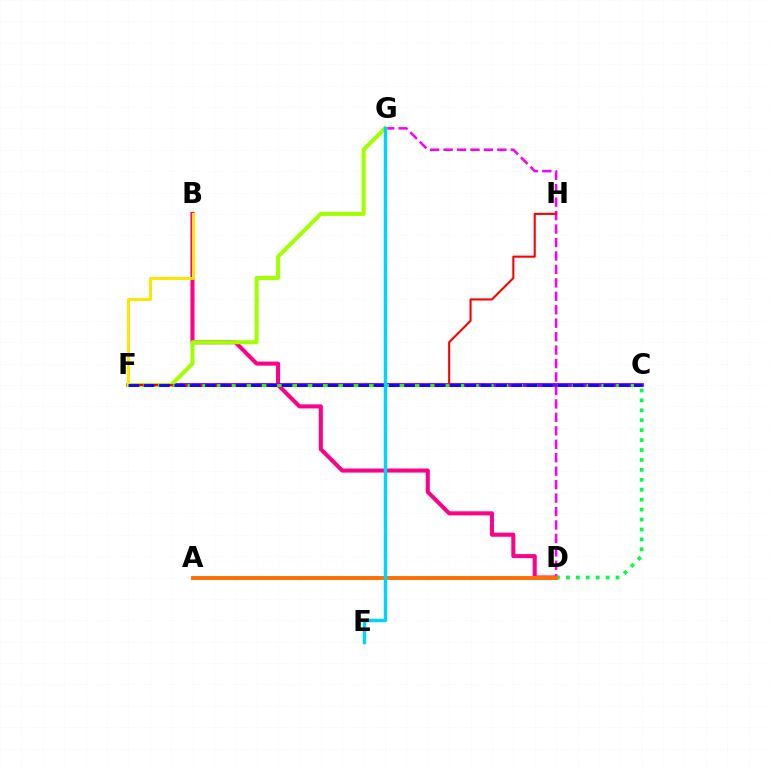{('A', 'D'): [{'color': '#005dff', 'line_style': 'solid', 'thickness': 1.72}, {'color': '#ff7000', 'line_style': 'solid', 'thickness': 2.81}], ('C', 'F'): [{'color': '#00ffbb', 'line_style': 'dashed', 'thickness': 2.91}, {'color': '#8a00ff', 'line_style': 'solid', 'thickness': 2.73}, {'color': '#31ff00', 'line_style': 'dashed', 'thickness': 2.01}, {'color': '#1900ff', 'line_style': 'dashed', 'thickness': 2.08}], ('B', 'D'): [{'color': '#ff0088', 'line_style': 'solid', 'thickness': 2.92}], ('D', 'G'): [{'color': '#fa00f9', 'line_style': 'dashed', 'thickness': 1.83}], ('F', 'G'): [{'color': '#a2ff00', 'line_style': 'solid', 'thickness': 2.9}], ('C', 'D'): [{'color': '#00ff45', 'line_style': 'dotted', 'thickness': 2.7}], ('F', 'H'): [{'color': '#ff0000', 'line_style': 'solid', 'thickness': 1.52}], ('B', 'F'): [{'color': '#ffe600', 'line_style': 'solid', 'thickness': 2.17}], ('E', 'G'): [{'color': '#00d3ff', 'line_style': 'solid', 'thickness': 2.49}]}